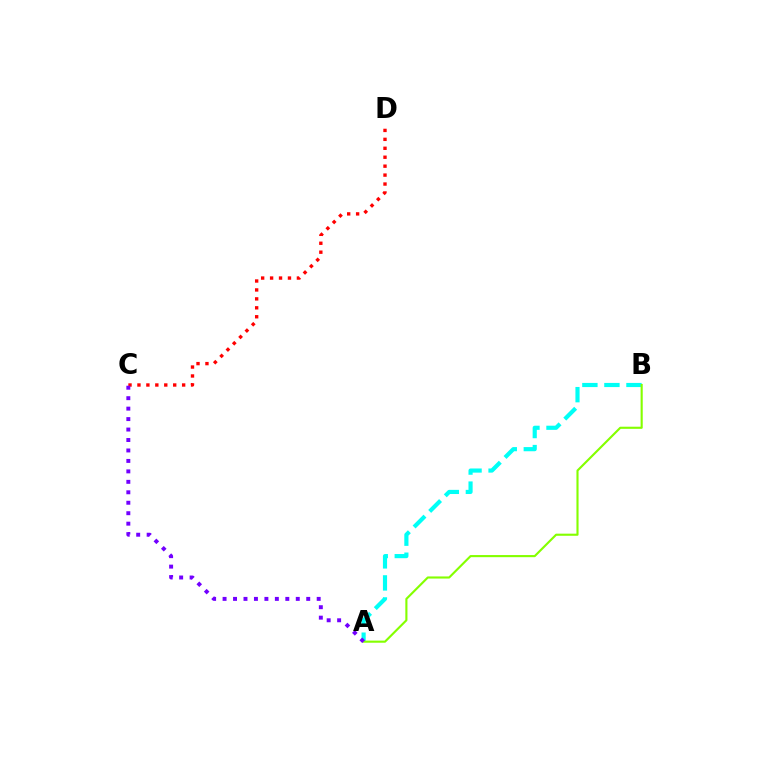{('C', 'D'): [{'color': '#ff0000', 'line_style': 'dotted', 'thickness': 2.43}], ('A', 'B'): [{'color': '#00fff6', 'line_style': 'dashed', 'thickness': 2.99}, {'color': '#84ff00', 'line_style': 'solid', 'thickness': 1.53}], ('A', 'C'): [{'color': '#7200ff', 'line_style': 'dotted', 'thickness': 2.84}]}